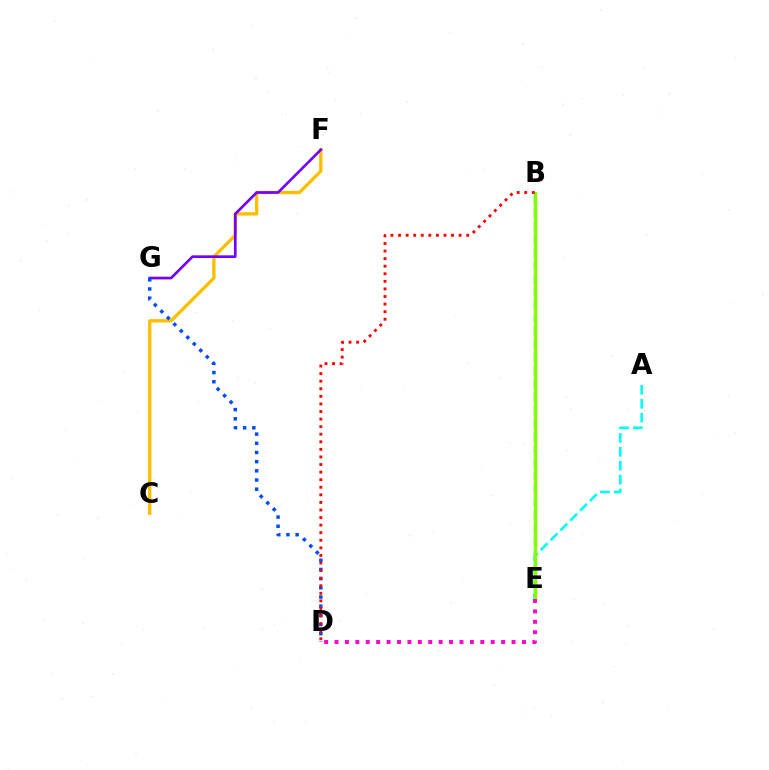{('C', 'F'): [{'color': '#ffbd00', 'line_style': 'solid', 'thickness': 2.37}], ('A', 'E'): [{'color': '#00fff6', 'line_style': 'dashed', 'thickness': 1.89}], ('F', 'G'): [{'color': '#7200ff', 'line_style': 'solid', 'thickness': 1.92}], ('D', 'G'): [{'color': '#004bff', 'line_style': 'dotted', 'thickness': 2.49}], ('B', 'E'): [{'color': '#00ff39', 'line_style': 'dashed', 'thickness': 1.79}, {'color': '#84ff00', 'line_style': 'solid', 'thickness': 2.43}], ('B', 'D'): [{'color': '#ff0000', 'line_style': 'dotted', 'thickness': 2.06}], ('D', 'E'): [{'color': '#ff00cf', 'line_style': 'dotted', 'thickness': 2.83}]}